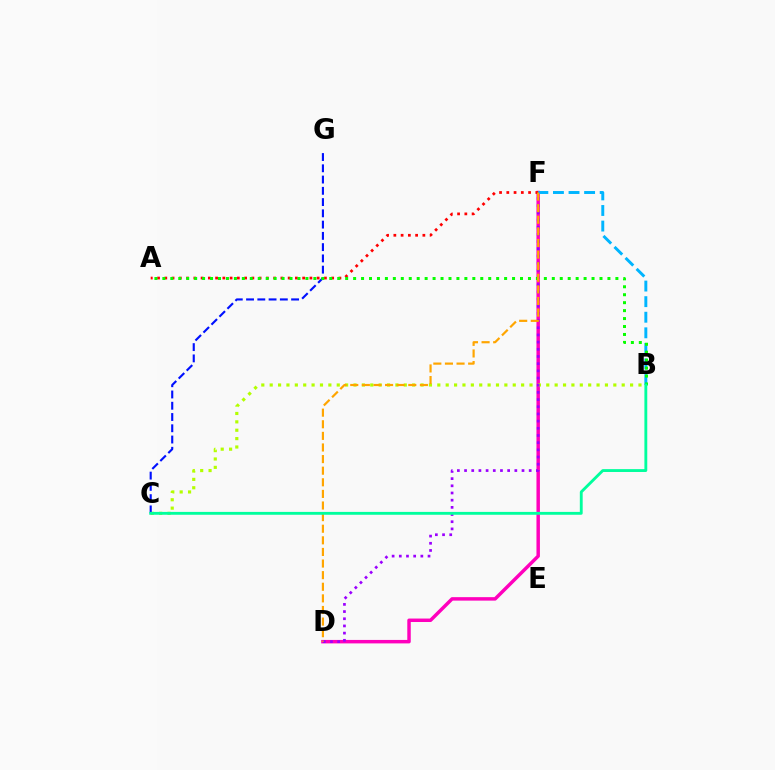{('D', 'F'): [{'color': '#ff00bd', 'line_style': 'solid', 'thickness': 2.49}, {'color': '#9b00ff', 'line_style': 'dotted', 'thickness': 1.95}, {'color': '#ffa500', 'line_style': 'dashed', 'thickness': 1.58}], ('A', 'F'): [{'color': '#ff0000', 'line_style': 'dotted', 'thickness': 1.97}], ('B', 'C'): [{'color': '#b3ff00', 'line_style': 'dotted', 'thickness': 2.28}, {'color': '#00ff9d', 'line_style': 'solid', 'thickness': 2.05}], ('B', 'F'): [{'color': '#00b5ff', 'line_style': 'dashed', 'thickness': 2.12}], ('C', 'G'): [{'color': '#0010ff', 'line_style': 'dashed', 'thickness': 1.53}], ('A', 'B'): [{'color': '#08ff00', 'line_style': 'dotted', 'thickness': 2.16}]}